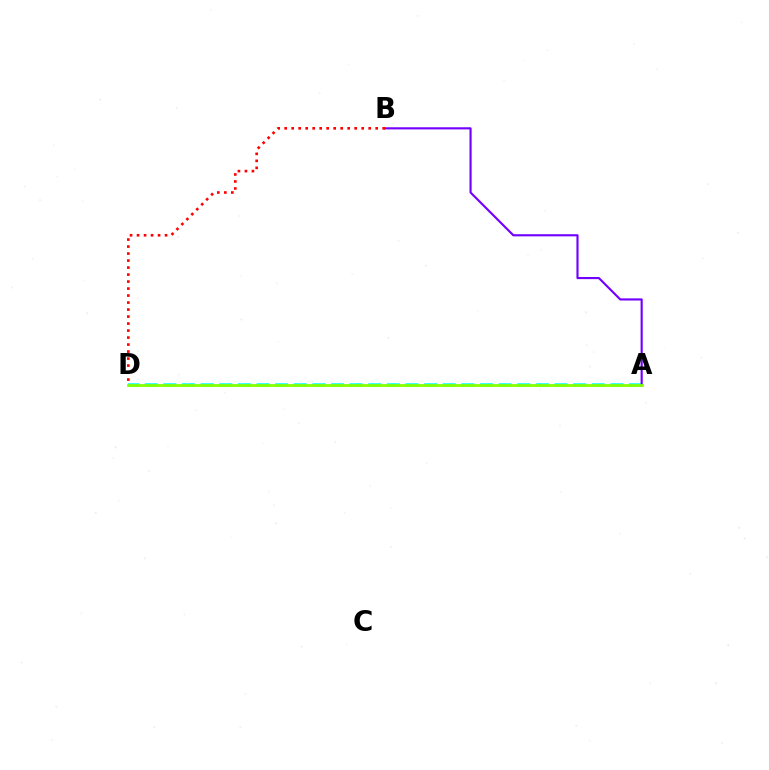{('A', 'D'): [{'color': '#00fff6', 'line_style': 'dashed', 'thickness': 2.53}, {'color': '#84ff00', 'line_style': 'solid', 'thickness': 1.99}], ('A', 'B'): [{'color': '#7200ff', 'line_style': 'solid', 'thickness': 1.54}], ('B', 'D'): [{'color': '#ff0000', 'line_style': 'dotted', 'thickness': 1.9}]}